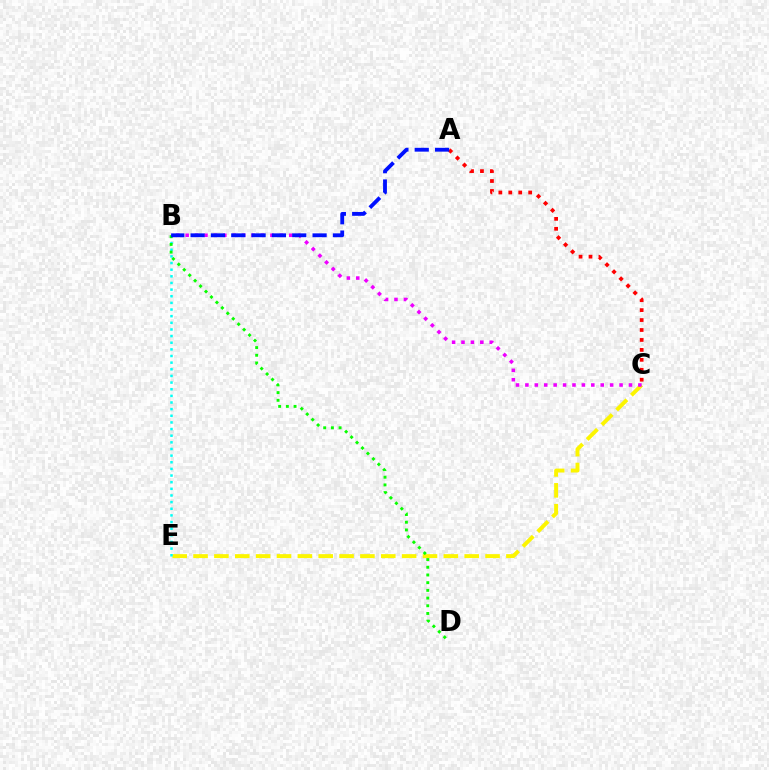{('A', 'C'): [{'color': '#ff0000', 'line_style': 'dotted', 'thickness': 2.7}], ('C', 'E'): [{'color': '#fcf500', 'line_style': 'dashed', 'thickness': 2.83}], ('B', 'E'): [{'color': '#00fff6', 'line_style': 'dotted', 'thickness': 1.8}], ('B', 'D'): [{'color': '#08ff00', 'line_style': 'dotted', 'thickness': 2.09}], ('B', 'C'): [{'color': '#ee00ff', 'line_style': 'dotted', 'thickness': 2.56}], ('A', 'B'): [{'color': '#0010ff', 'line_style': 'dashed', 'thickness': 2.76}]}